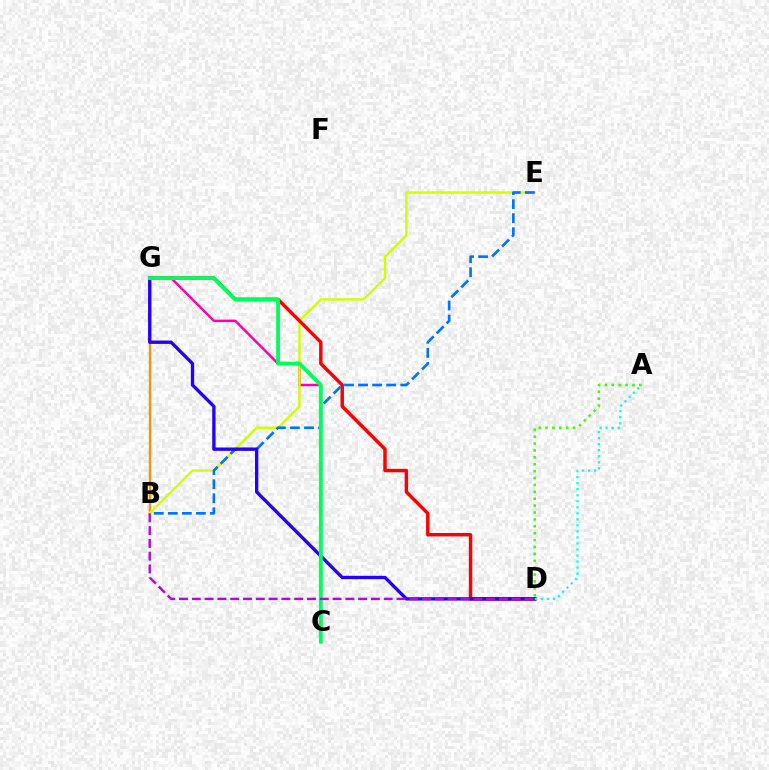{('C', 'G'): [{'color': '#ff00ac', 'line_style': 'solid', 'thickness': 1.76}, {'color': '#00ff5c', 'line_style': 'solid', 'thickness': 2.76}], ('B', 'G'): [{'color': '#ff9400', 'line_style': 'solid', 'thickness': 1.73}], ('B', 'E'): [{'color': '#d1ff00', 'line_style': 'solid', 'thickness': 1.74}, {'color': '#0074ff', 'line_style': 'dashed', 'thickness': 1.91}], ('D', 'G'): [{'color': '#ff0000', 'line_style': 'solid', 'thickness': 2.48}, {'color': '#2500ff', 'line_style': 'solid', 'thickness': 2.41}], ('A', 'D'): [{'color': '#3dff00', 'line_style': 'dotted', 'thickness': 1.87}, {'color': '#00fff6', 'line_style': 'dotted', 'thickness': 1.64}], ('B', 'D'): [{'color': '#b900ff', 'line_style': 'dashed', 'thickness': 1.74}]}